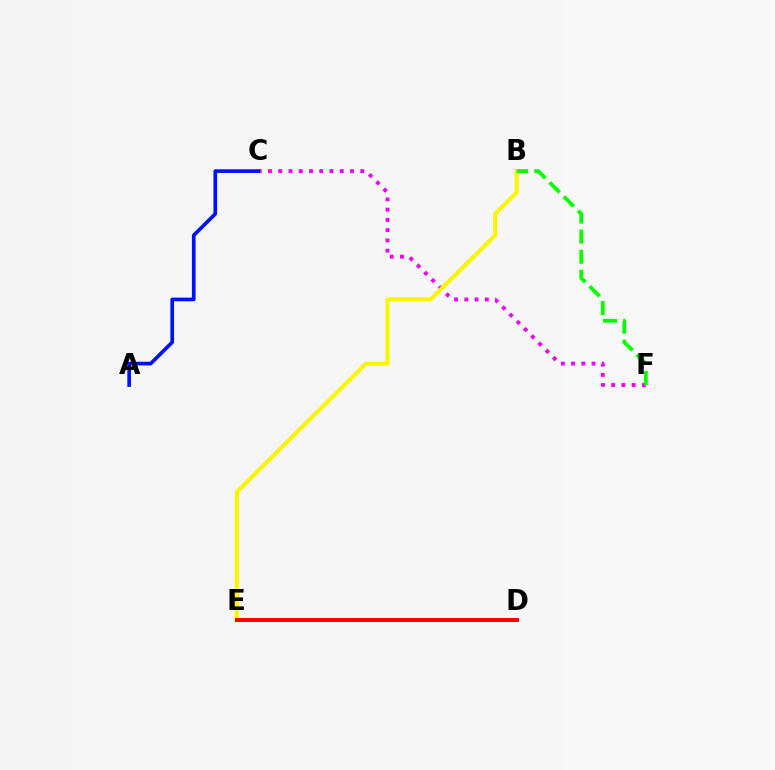{('C', 'F'): [{'color': '#ee00ff', 'line_style': 'dotted', 'thickness': 2.78}], ('B', 'E'): [{'color': '#fcf500', 'line_style': 'solid', 'thickness': 2.96}], ('D', 'E'): [{'color': '#00fff6', 'line_style': 'dashed', 'thickness': 1.83}, {'color': '#ff0000', 'line_style': 'solid', 'thickness': 2.84}], ('B', 'F'): [{'color': '#08ff00', 'line_style': 'dashed', 'thickness': 2.73}], ('A', 'C'): [{'color': '#0010ff', 'line_style': 'solid', 'thickness': 2.65}]}